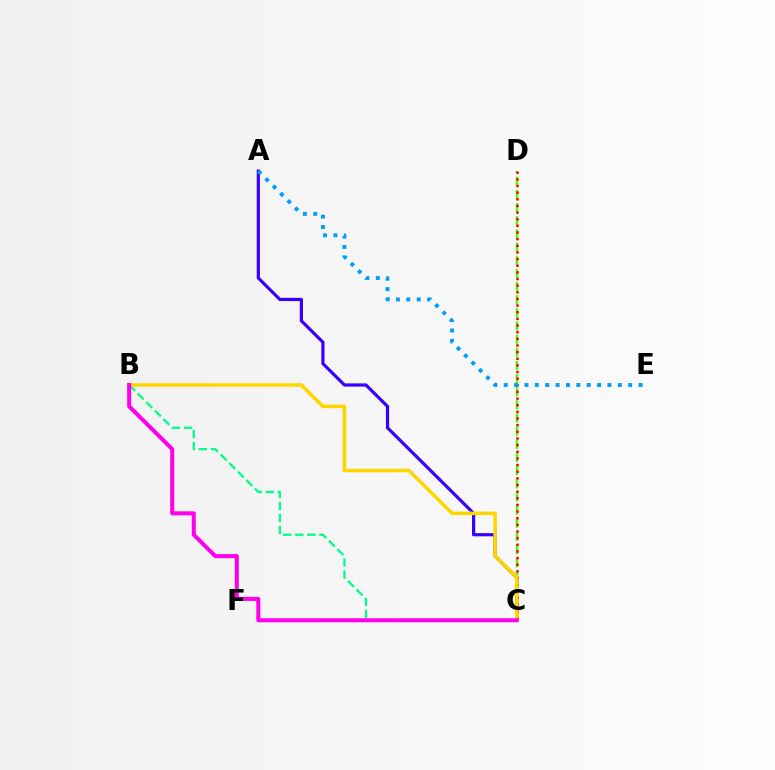{('A', 'C'): [{'color': '#3700ff', 'line_style': 'solid', 'thickness': 2.3}], ('B', 'C'): [{'color': '#00ff86', 'line_style': 'dashed', 'thickness': 1.64}, {'color': '#ffd500', 'line_style': 'solid', 'thickness': 2.54}, {'color': '#ff00ed', 'line_style': 'solid', 'thickness': 2.9}], ('C', 'D'): [{'color': '#4fff00', 'line_style': 'dashed', 'thickness': 1.79}, {'color': '#ff0000', 'line_style': 'dotted', 'thickness': 1.8}], ('A', 'E'): [{'color': '#009eff', 'line_style': 'dotted', 'thickness': 2.82}]}